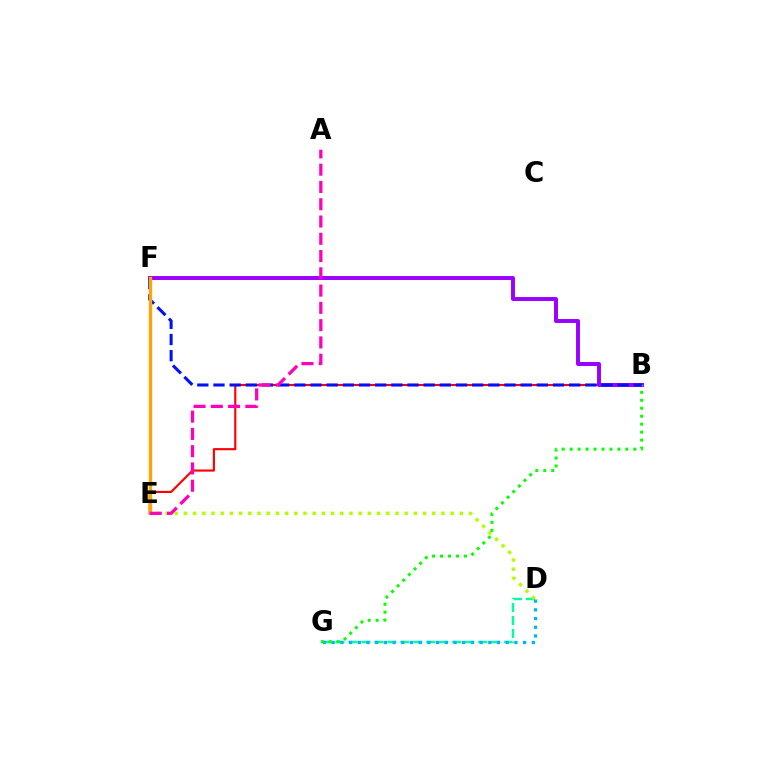{('D', 'G'): [{'color': '#00ff9d', 'line_style': 'dashed', 'thickness': 1.76}, {'color': '#00b5ff', 'line_style': 'dotted', 'thickness': 2.36}], ('B', 'E'): [{'color': '#ff0000', 'line_style': 'solid', 'thickness': 1.53}], ('B', 'F'): [{'color': '#9b00ff', 'line_style': 'solid', 'thickness': 2.84}, {'color': '#0010ff', 'line_style': 'dashed', 'thickness': 2.2}], ('D', 'E'): [{'color': '#b3ff00', 'line_style': 'dotted', 'thickness': 2.5}], ('B', 'G'): [{'color': '#08ff00', 'line_style': 'dotted', 'thickness': 2.16}], ('E', 'F'): [{'color': '#ffa500', 'line_style': 'solid', 'thickness': 2.39}], ('A', 'E'): [{'color': '#ff00bd', 'line_style': 'dashed', 'thickness': 2.35}]}